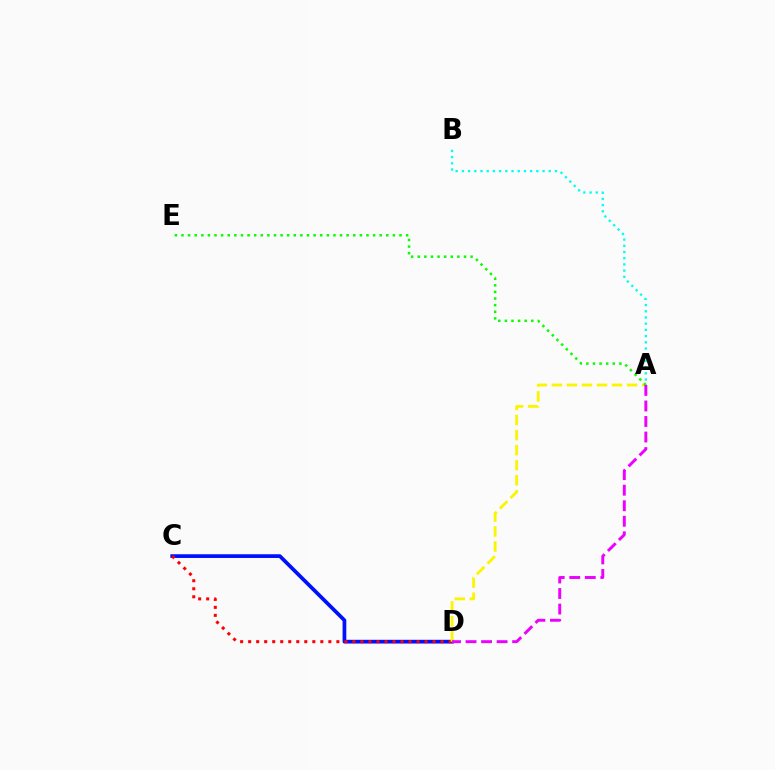{('C', 'D'): [{'color': '#0010ff', 'line_style': 'solid', 'thickness': 2.68}, {'color': '#ff0000', 'line_style': 'dotted', 'thickness': 2.18}], ('A', 'D'): [{'color': '#fcf500', 'line_style': 'dashed', 'thickness': 2.04}, {'color': '#ee00ff', 'line_style': 'dashed', 'thickness': 2.11}], ('A', 'B'): [{'color': '#00fff6', 'line_style': 'dotted', 'thickness': 1.69}], ('A', 'E'): [{'color': '#08ff00', 'line_style': 'dotted', 'thickness': 1.79}]}